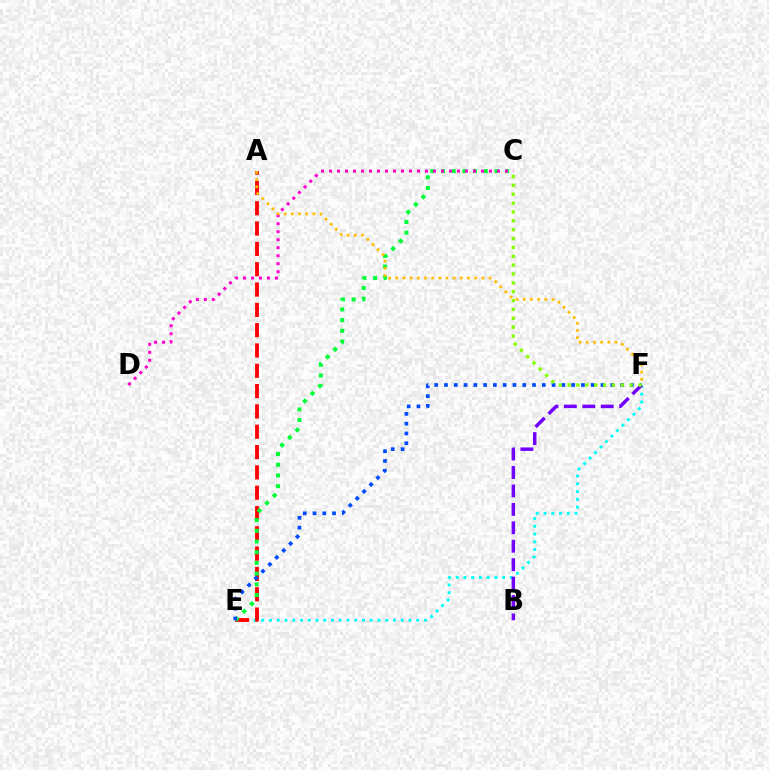{('E', 'F'): [{'color': '#00fff6', 'line_style': 'dotted', 'thickness': 2.11}, {'color': '#004bff', 'line_style': 'dotted', 'thickness': 2.66}], ('A', 'E'): [{'color': '#ff0000', 'line_style': 'dashed', 'thickness': 2.76}], ('C', 'E'): [{'color': '#00ff39', 'line_style': 'dotted', 'thickness': 2.91}], ('C', 'D'): [{'color': '#ff00cf', 'line_style': 'dotted', 'thickness': 2.17}], ('B', 'F'): [{'color': '#7200ff', 'line_style': 'dashed', 'thickness': 2.5}], ('C', 'F'): [{'color': '#84ff00', 'line_style': 'dotted', 'thickness': 2.41}], ('A', 'F'): [{'color': '#ffbd00', 'line_style': 'dotted', 'thickness': 1.95}]}